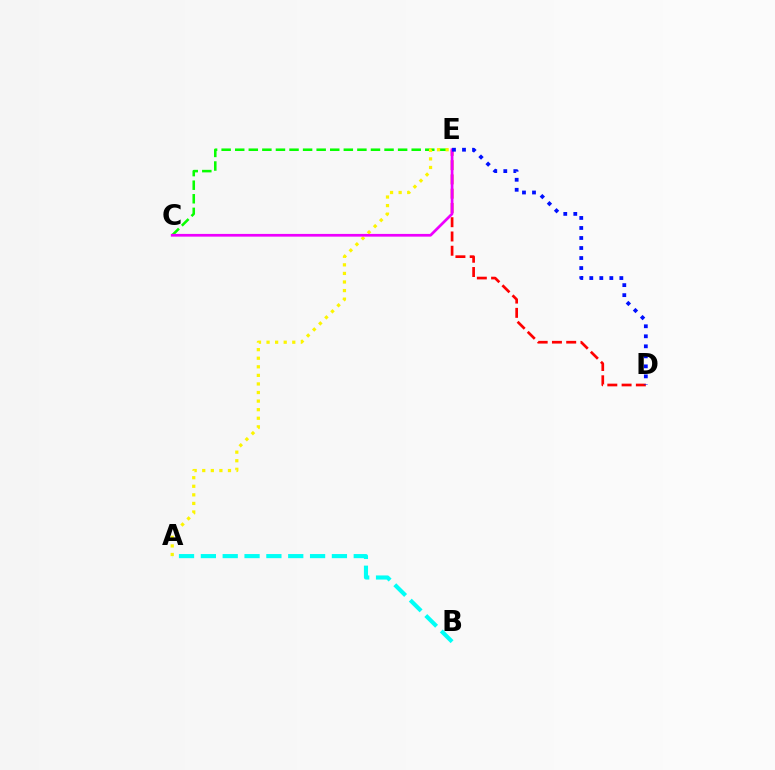{('C', 'E'): [{'color': '#08ff00', 'line_style': 'dashed', 'thickness': 1.84}, {'color': '#ee00ff', 'line_style': 'solid', 'thickness': 1.96}], ('A', 'E'): [{'color': '#fcf500', 'line_style': 'dotted', 'thickness': 2.33}], ('D', 'E'): [{'color': '#ff0000', 'line_style': 'dashed', 'thickness': 1.94}, {'color': '#0010ff', 'line_style': 'dotted', 'thickness': 2.72}], ('A', 'B'): [{'color': '#00fff6', 'line_style': 'dashed', 'thickness': 2.97}]}